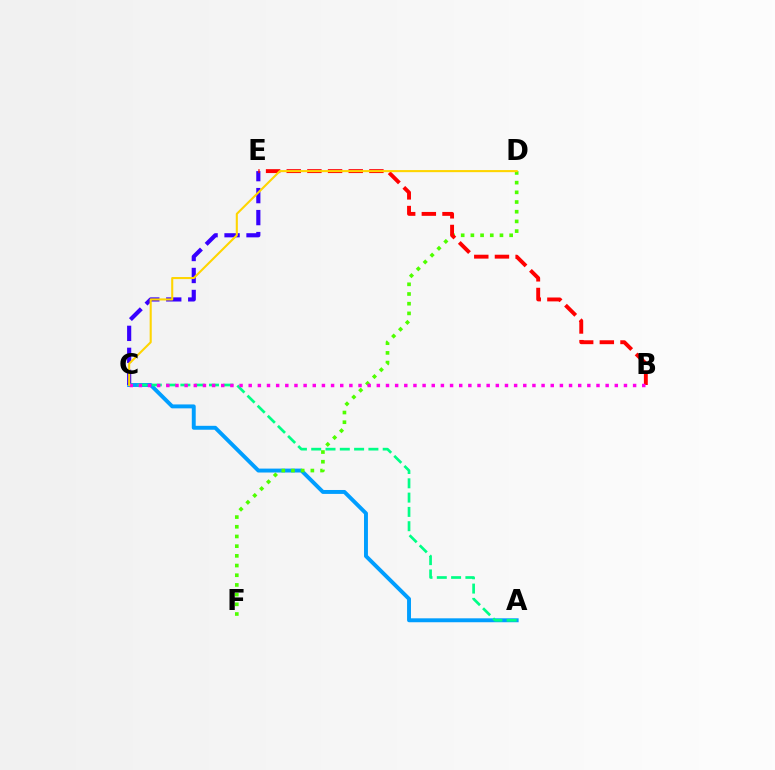{('A', 'C'): [{'color': '#009eff', 'line_style': 'solid', 'thickness': 2.82}, {'color': '#00ff86', 'line_style': 'dashed', 'thickness': 1.94}], ('C', 'E'): [{'color': '#3700ff', 'line_style': 'dashed', 'thickness': 2.99}], ('D', 'F'): [{'color': '#4fff00', 'line_style': 'dotted', 'thickness': 2.63}], ('B', 'E'): [{'color': '#ff0000', 'line_style': 'dashed', 'thickness': 2.81}], ('B', 'C'): [{'color': '#ff00ed', 'line_style': 'dotted', 'thickness': 2.49}], ('C', 'D'): [{'color': '#ffd500', 'line_style': 'solid', 'thickness': 1.5}]}